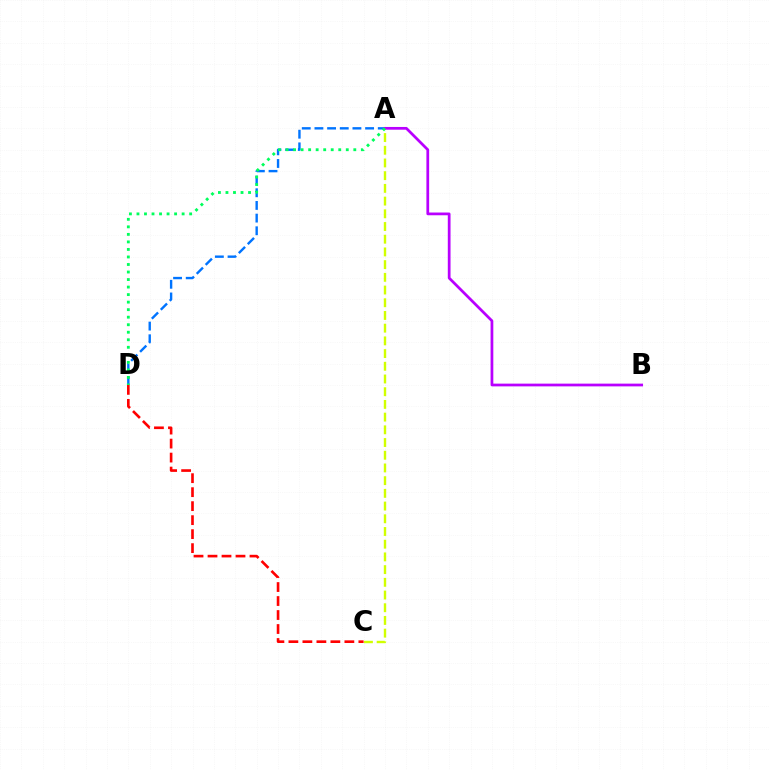{('A', 'D'): [{'color': '#0074ff', 'line_style': 'dashed', 'thickness': 1.72}, {'color': '#00ff5c', 'line_style': 'dotted', 'thickness': 2.05}], ('C', 'D'): [{'color': '#ff0000', 'line_style': 'dashed', 'thickness': 1.9}], ('A', 'C'): [{'color': '#d1ff00', 'line_style': 'dashed', 'thickness': 1.73}], ('A', 'B'): [{'color': '#b900ff', 'line_style': 'solid', 'thickness': 1.97}]}